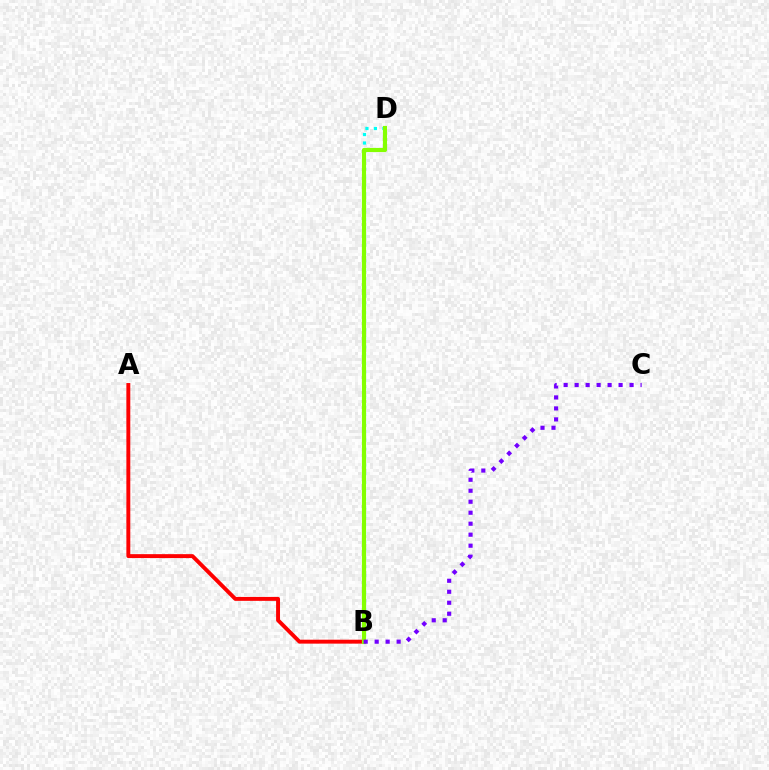{('A', 'B'): [{'color': '#ff0000', 'line_style': 'solid', 'thickness': 2.82}], ('B', 'D'): [{'color': '#00fff6', 'line_style': 'dotted', 'thickness': 2.3}, {'color': '#84ff00', 'line_style': 'solid', 'thickness': 2.99}], ('B', 'C'): [{'color': '#7200ff', 'line_style': 'dotted', 'thickness': 2.99}]}